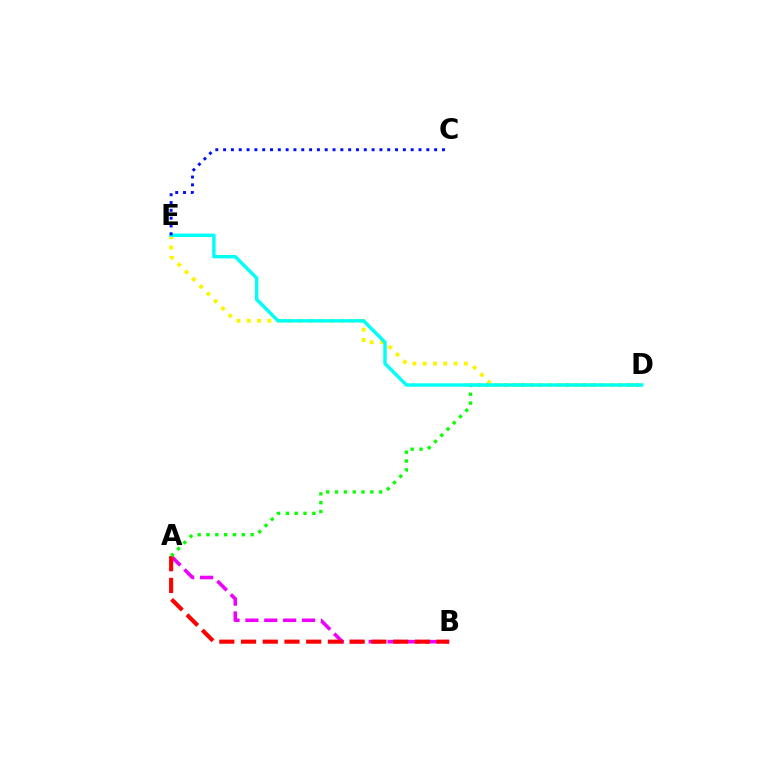{('A', 'B'): [{'color': '#ee00ff', 'line_style': 'dashed', 'thickness': 2.57}, {'color': '#ff0000', 'line_style': 'dashed', 'thickness': 2.95}], ('A', 'D'): [{'color': '#08ff00', 'line_style': 'dotted', 'thickness': 2.4}], ('D', 'E'): [{'color': '#fcf500', 'line_style': 'dotted', 'thickness': 2.8}, {'color': '#00fff6', 'line_style': 'solid', 'thickness': 2.46}], ('C', 'E'): [{'color': '#0010ff', 'line_style': 'dotted', 'thickness': 2.12}]}